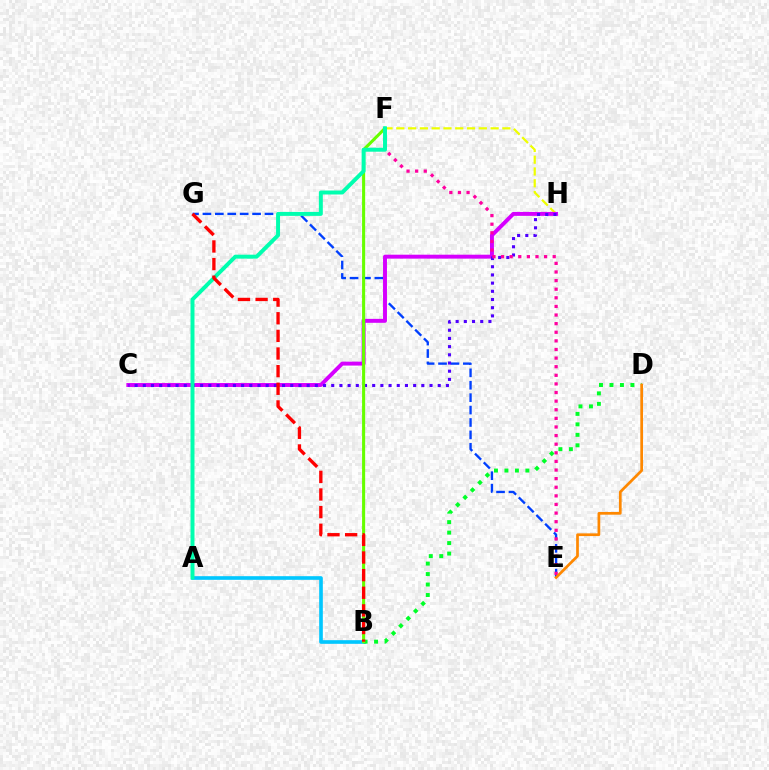{('A', 'B'): [{'color': '#00c7ff', 'line_style': 'solid', 'thickness': 2.62}], ('E', 'G'): [{'color': '#003fff', 'line_style': 'dashed', 'thickness': 1.69}], ('F', 'H'): [{'color': '#eeff00', 'line_style': 'dashed', 'thickness': 1.6}], ('C', 'H'): [{'color': '#d600ff', 'line_style': 'solid', 'thickness': 2.83}, {'color': '#4f00ff', 'line_style': 'dotted', 'thickness': 2.23}], ('B', 'D'): [{'color': '#00ff27', 'line_style': 'dotted', 'thickness': 2.85}], ('B', 'F'): [{'color': '#66ff00', 'line_style': 'solid', 'thickness': 2.21}], ('E', 'F'): [{'color': '#ff00a0', 'line_style': 'dotted', 'thickness': 2.34}], ('D', 'E'): [{'color': '#ff8800', 'line_style': 'solid', 'thickness': 1.95}], ('A', 'F'): [{'color': '#00ffaf', 'line_style': 'solid', 'thickness': 2.85}], ('B', 'G'): [{'color': '#ff0000', 'line_style': 'dashed', 'thickness': 2.4}]}